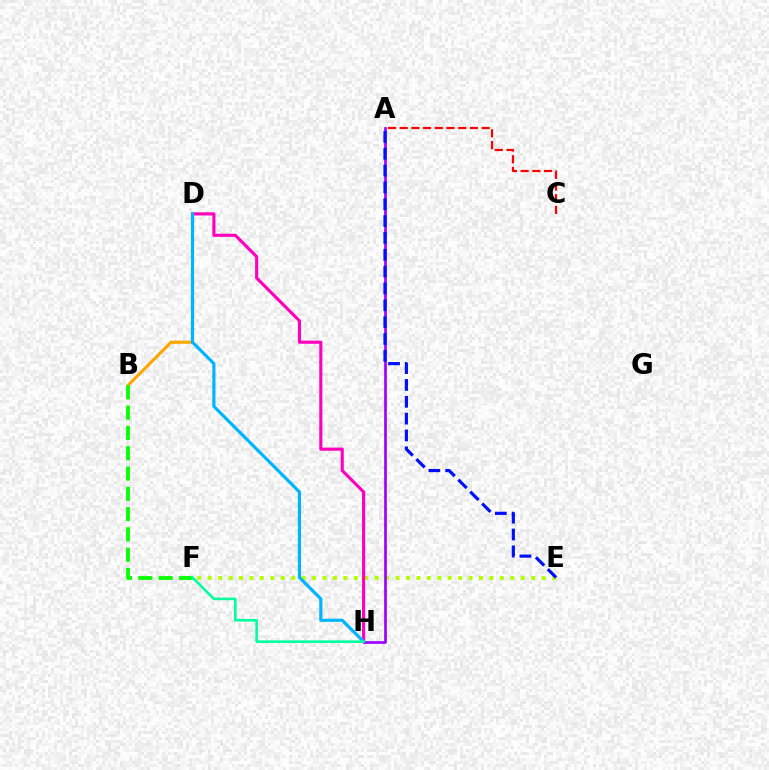{('A', 'C'): [{'color': '#ff0000', 'line_style': 'dashed', 'thickness': 1.59}], ('E', 'F'): [{'color': '#b3ff00', 'line_style': 'dotted', 'thickness': 2.84}], ('D', 'H'): [{'color': '#ff00bd', 'line_style': 'solid', 'thickness': 2.25}, {'color': '#00b5ff', 'line_style': 'solid', 'thickness': 2.28}], ('B', 'D'): [{'color': '#ffa500', 'line_style': 'solid', 'thickness': 2.22}], ('A', 'H'): [{'color': '#9b00ff', 'line_style': 'solid', 'thickness': 1.93}], ('B', 'F'): [{'color': '#08ff00', 'line_style': 'dashed', 'thickness': 2.76}], ('F', 'H'): [{'color': '#00ff9d', 'line_style': 'solid', 'thickness': 1.86}], ('A', 'E'): [{'color': '#0010ff', 'line_style': 'dashed', 'thickness': 2.29}]}